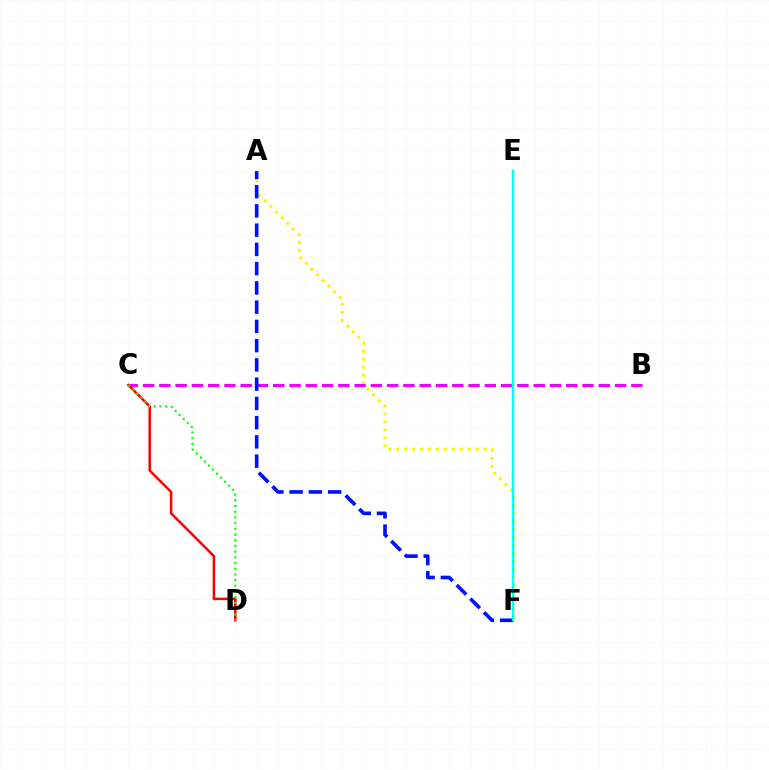{('A', 'F'): [{'color': '#fcf500', 'line_style': 'dotted', 'thickness': 2.16}, {'color': '#0010ff', 'line_style': 'dashed', 'thickness': 2.61}], ('B', 'C'): [{'color': '#ee00ff', 'line_style': 'dashed', 'thickness': 2.21}], ('C', 'D'): [{'color': '#ff0000', 'line_style': 'solid', 'thickness': 1.8}, {'color': '#08ff00', 'line_style': 'dotted', 'thickness': 1.55}], ('E', 'F'): [{'color': '#00fff6', 'line_style': 'solid', 'thickness': 1.78}]}